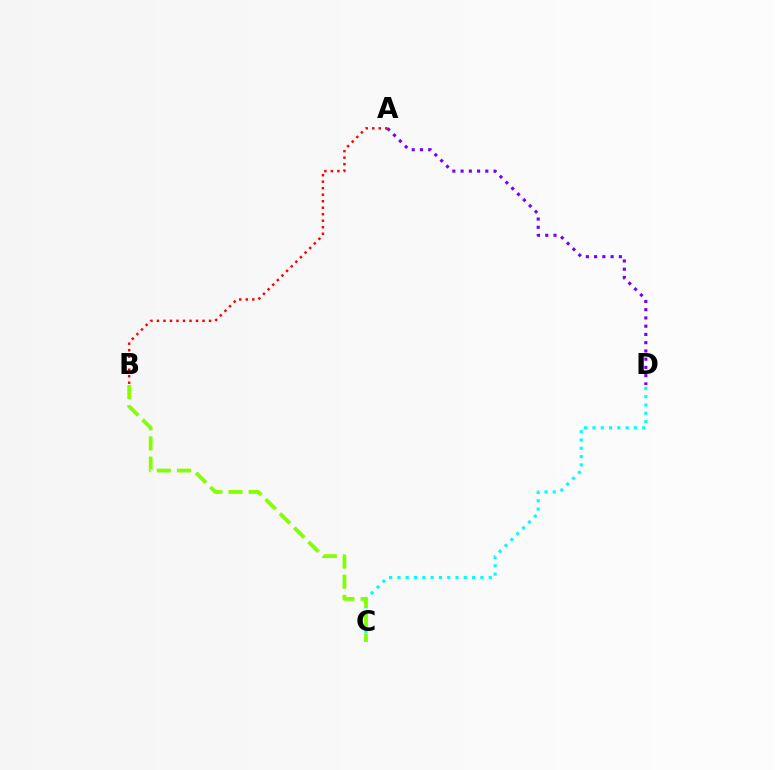{('C', 'D'): [{'color': '#00fff6', 'line_style': 'dotted', 'thickness': 2.25}], ('A', 'B'): [{'color': '#ff0000', 'line_style': 'dotted', 'thickness': 1.77}], ('A', 'D'): [{'color': '#7200ff', 'line_style': 'dotted', 'thickness': 2.24}], ('B', 'C'): [{'color': '#84ff00', 'line_style': 'dashed', 'thickness': 2.73}]}